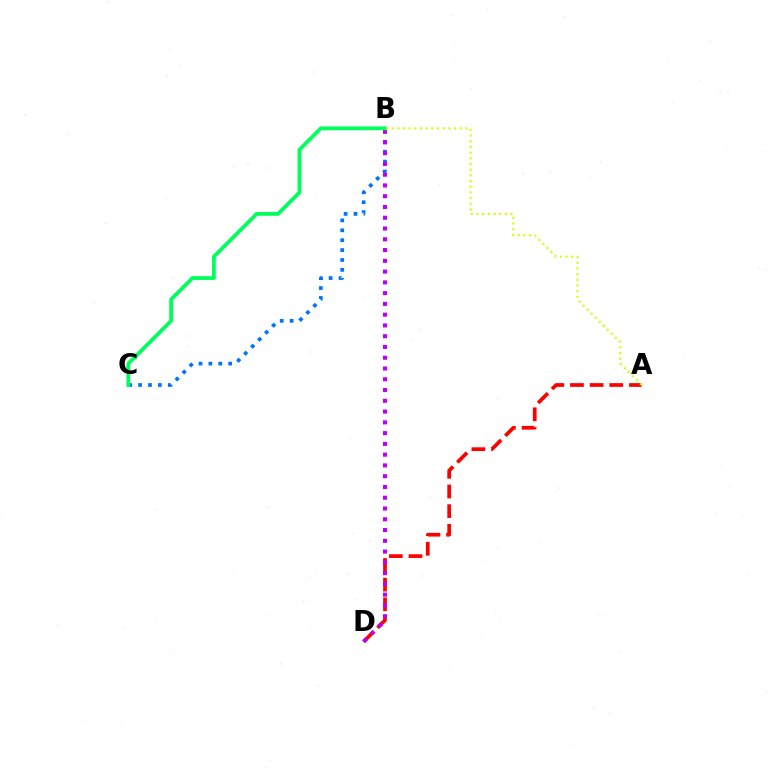{('A', 'D'): [{'color': '#ff0000', 'line_style': 'dashed', 'thickness': 2.67}], ('B', 'C'): [{'color': '#0074ff', 'line_style': 'dotted', 'thickness': 2.69}, {'color': '#00ff5c', 'line_style': 'solid', 'thickness': 2.73}], ('B', 'D'): [{'color': '#b900ff', 'line_style': 'dotted', 'thickness': 2.93}], ('A', 'B'): [{'color': '#d1ff00', 'line_style': 'dotted', 'thickness': 1.54}]}